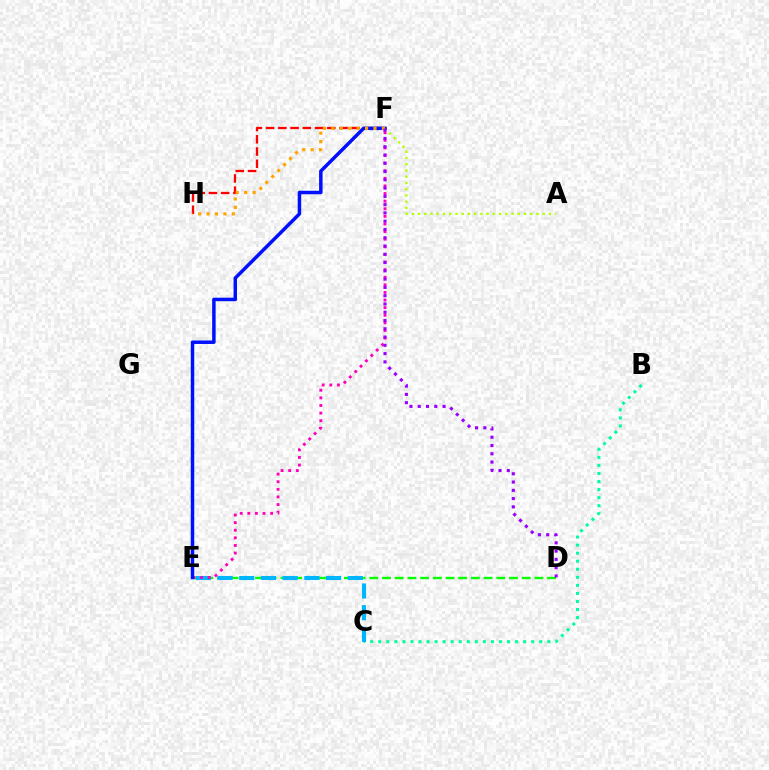{('B', 'C'): [{'color': '#00ff9d', 'line_style': 'dotted', 'thickness': 2.19}], ('A', 'F'): [{'color': '#b3ff00', 'line_style': 'dotted', 'thickness': 1.69}], ('D', 'E'): [{'color': '#08ff00', 'line_style': 'dashed', 'thickness': 1.72}], ('C', 'E'): [{'color': '#00b5ff', 'line_style': 'dashed', 'thickness': 2.95}], ('E', 'F'): [{'color': '#ff00bd', 'line_style': 'dotted', 'thickness': 2.07}, {'color': '#0010ff', 'line_style': 'solid', 'thickness': 2.52}], ('F', 'H'): [{'color': '#ff0000', 'line_style': 'dashed', 'thickness': 1.66}, {'color': '#ffa500', 'line_style': 'dotted', 'thickness': 2.29}], ('D', 'F'): [{'color': '#9b00ff', 'line_style': 'dotted', 'thickness': 2.25}]}